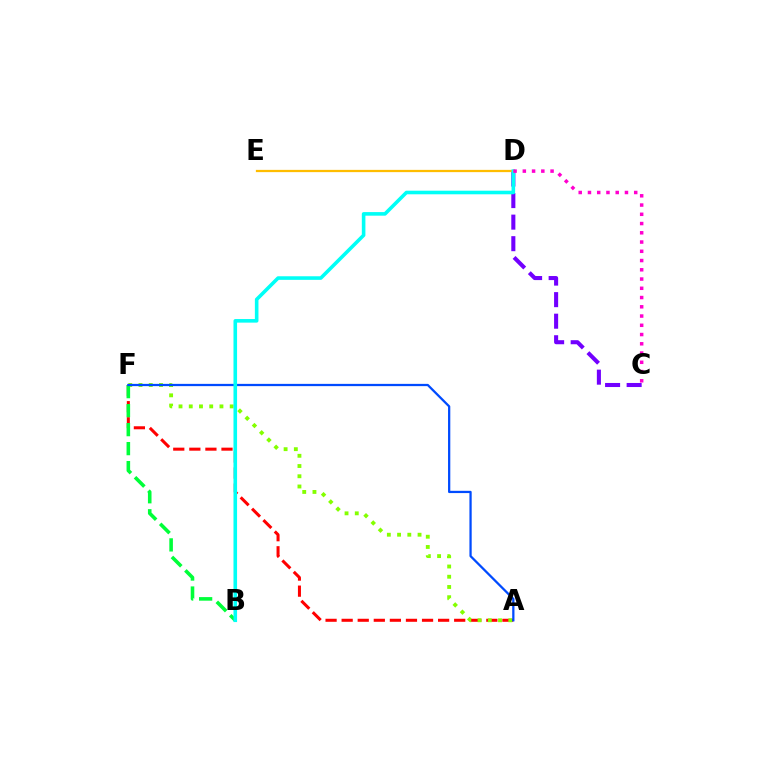{('A', 'F'): [{'color': '#ff0000', 'line_style': 'dashed', 'thickness': 2.18}, {'color': '#84ff00', 'line_style': 'dotted', 'thickness': 2.78}, {'color': '#004bff', 'line_style': 'solid', 'thickness': 1.63}], ('B', 'F'): [{'color': '#00ff39', 'line_style': 'dashed', 'thickness': 2.58}], ('C', 'D'): [{'color': '#7200ff', 'line_style': 'dashed', 'thickness': 2.93}, {'color': '#ff00cf', 'line_style': 'dotted', 'thickness': 2.51}], ('D', 'E'): [{'color': '#ffbd00', 'line_style': 'solid', 'thickness': 1.63}], ('B', 'D'): [{'color': '#00fff6', 'line_style': 'solid', 'thickness': 2.59}]}